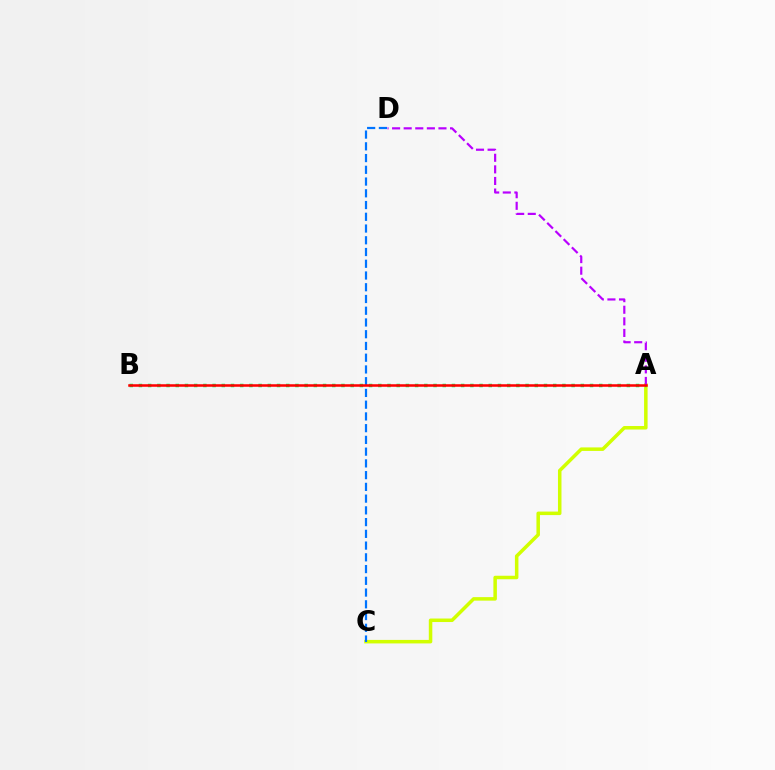{('A', 'C'): [{'color': '#d1ff00', 'line_style': 'solid', 'thickness': 2.52}], ('C', 'D'): [{'color': '#0074ff', 'line_style': 'dashed', 'thickness': 1.6}], ('A', 'B'): [{'color': '#00ff5c', 'line_style': 'dotted', 'thickness': 2.5}, {'color': '#ff0000', 'line_style': 'solid', 'thickness': 1.83}], ('A', 'D'): [{'color': '#b900ff', 'line_style': 'dashed', 'thickness': 1.57}]}